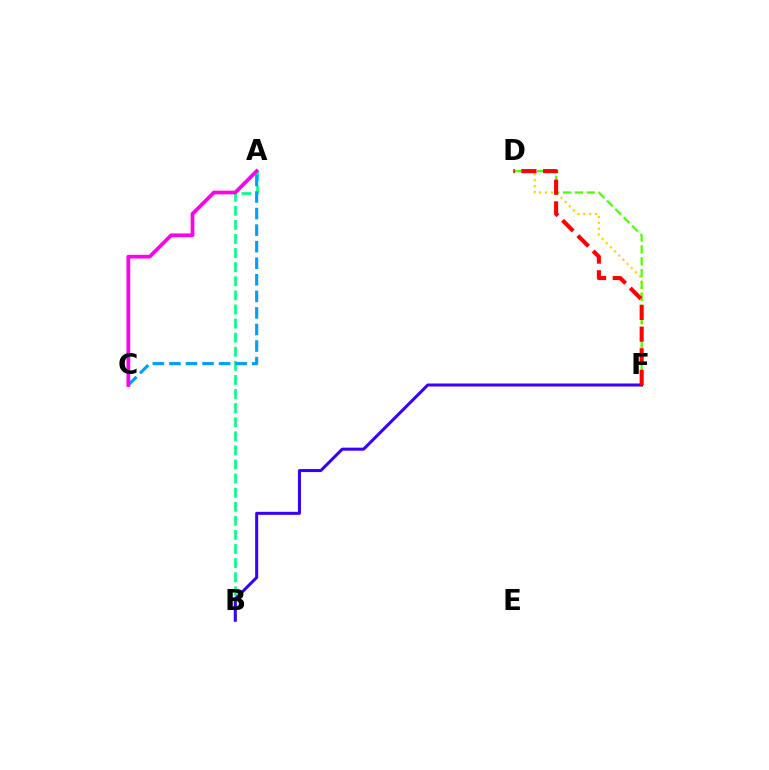{('D', 'F'): [{'color': '#ffd500', 'line_style': 'dotted', 'thickness': 1.6}, {'color': '#4fff00', 'line_style': 'dashed', 'thickness': 1.61}, {'color': '#ff0000', 'line_style': 'dashed', 'thickness': 2.94}], ('A', 'B'): [{'color': '#00ff86', 'line_style': 'dashed', 'thickness': 1.91}], ('A', 'C'): [{'color': '#009eff', 'line_style': 'dashed', 'thickness': 2.25}, {'color': '#ff00ed', 'line_style': 'solid', 'thickness': 2.69}], ('B', 'F'): [{'color': '#3700ff', 'line_style': 'solid', 'thickness': 2.18}]}